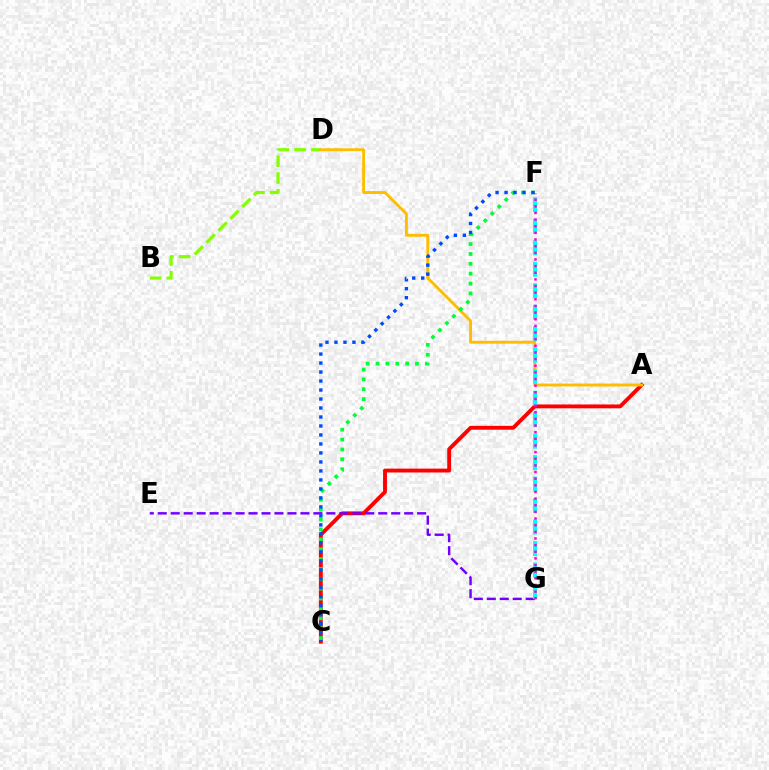{('A', 'C'): [{'color': '#ff0000', 'line_style': 'solid', 'thickness': 2.78}], ('E', 'G'): [{'color': '#7200ff', 'line_style': 'dashed', 'thickness': 1.76}], ('B', 'D'): [{'color': '#84ff00', 'line_style': 'dashed', 'thickness': 2.28}], ('A', 'D'): [{'color': '#ffbd00', 'line_style': 'solid', 'thickness': 2.07}], ('C', 'F'): [{'color': '#00ff39', 'line_style': 'dotted', 'thickness': 2.68}, {'color': '#004bff', 'line_style': 'dotted', 'thickness': 2.44}], ('F', 'G'): [{'color': '#00fff6', 'line_style': 'dashed', 'thickness': 2.92}, {'color': '#ff00cf', 'line_style': 'dotted', 'thickness': 1.8}]}